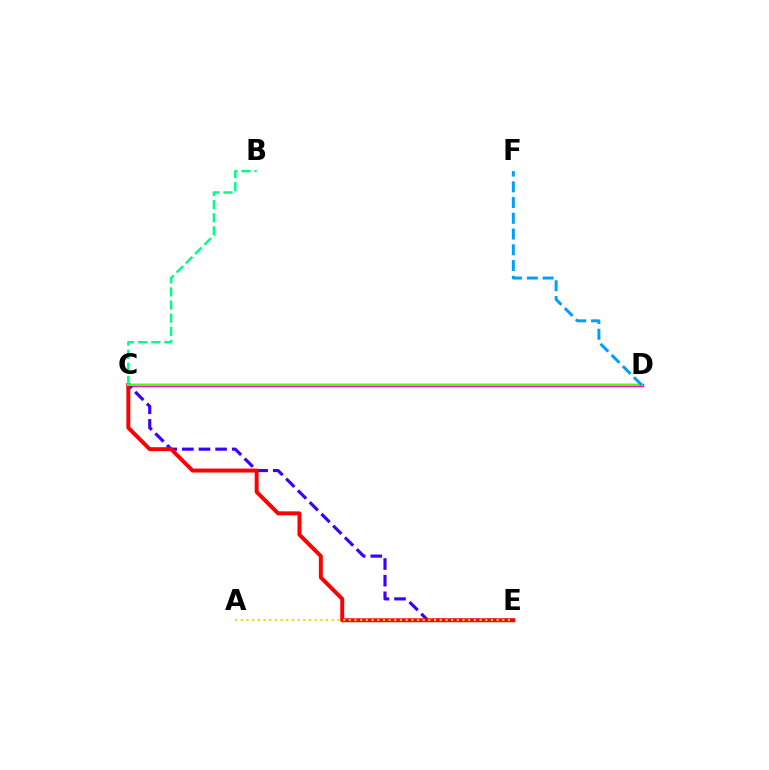{('C', 'D'): [{'color': '#ff00ed', 'line_style': 'solid', 'thickness': 2.51}, {'color': '#4fff00', 'line_style': 'solid', 'thickness': 1.51}], ('C', 'E'): [{'color': '#3700ff', 'line_style': 'dashed', 'thickness': 2.26}, {'color': '#ff0000', 'line_style': 'solid', 'thickness': 2.84}], ('B', 'C'): [{'color': '#00ff86', 'line_style': 'dashed', 'thickness': 1.78}], ('D', 'F'): [{'color': '#009eff', 'line_style': 'dashed', 'thickness': 2.14}], ('A', 'E'): [{'color': '#ffd500', 'line_style': 'dotted', 'thickness': 1.54}]}